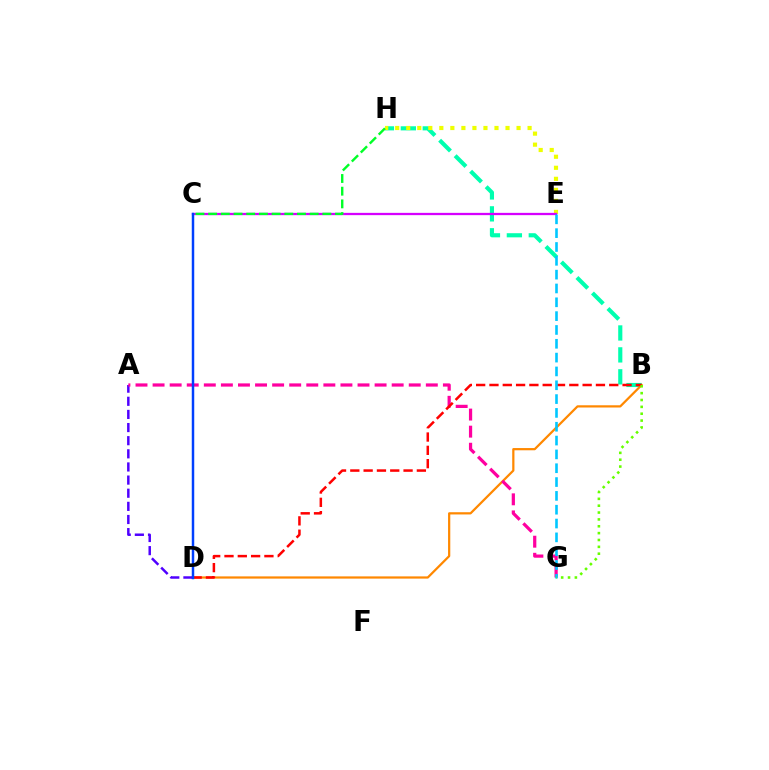{('B', 'H'): [{'color': '#00ffaf', 'line_style': 'dashed', 'thickness': 2.98}], ('E', 'H'): [{'color': '#eeff00', 'line_style': 'dotted', 'thickness': 3.0}], ('B', 'D'): [{'color': '#ff8800', 'line_style': 'solid', 'thickness': 1.6}, {'color': '#ff0000', 'line_style': 'dashed', 'thickness': 1.81}], ('A', 'D'): [{'color': '#4f00ff', 'line_style': 'dashed', 'thickness': 1.78}], ('A', 'G'): [{'color': '#ff00a0', 'line_style': 'dashed', 'thickness': 2.32}], ('C', 'E'): [{'color': '#d600ff', 'line_style': 'solid', 'thickness': 1.64}], ('E', 'G'): [{'color': '#00c7ff', 'line_style': 'dashed', 'thickness': 1.88}], ('B', 'G'): [{'color': '#66ff00', 'line_style': 'dotted', 'thickness': 1.86}], ('C', 'H'): [{'color': '#00ff27', 'line_style': 'dashed', 'thickness': 1.72}], ('C', 'D'): [{'color': '#003fff', 'line_style': 'solid', 'thickness': 1.78}]}